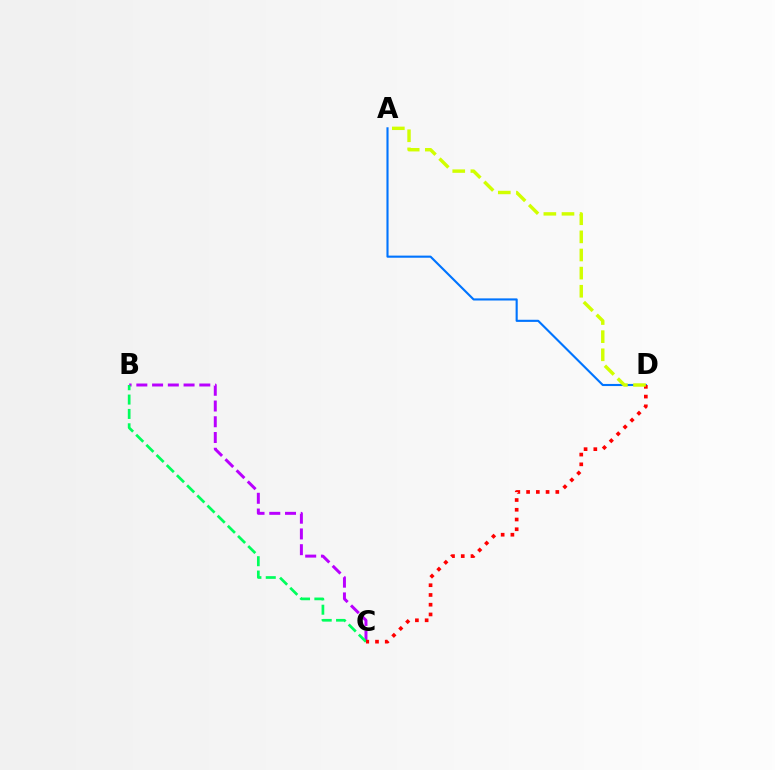{('B', 'C'): [{'color': '#b900ff', 'line_style': 'dashed', 'thickness': 2.14}, {'color': '#00ff5c', 'line_style': 'dashed', 'thickness': 1.95}], ('A', 'D'): [{'color': '#0074ff', 'line_style': 'solid', 'thickness': 1.53}, {'color': '#d1ff00', 'line_style': 'dashed', 'thickness': 2.46}], ('C', 'D'): [{'color': '#ff0000', 'line_style': 'dotted', 'thickness': 2.65}]}